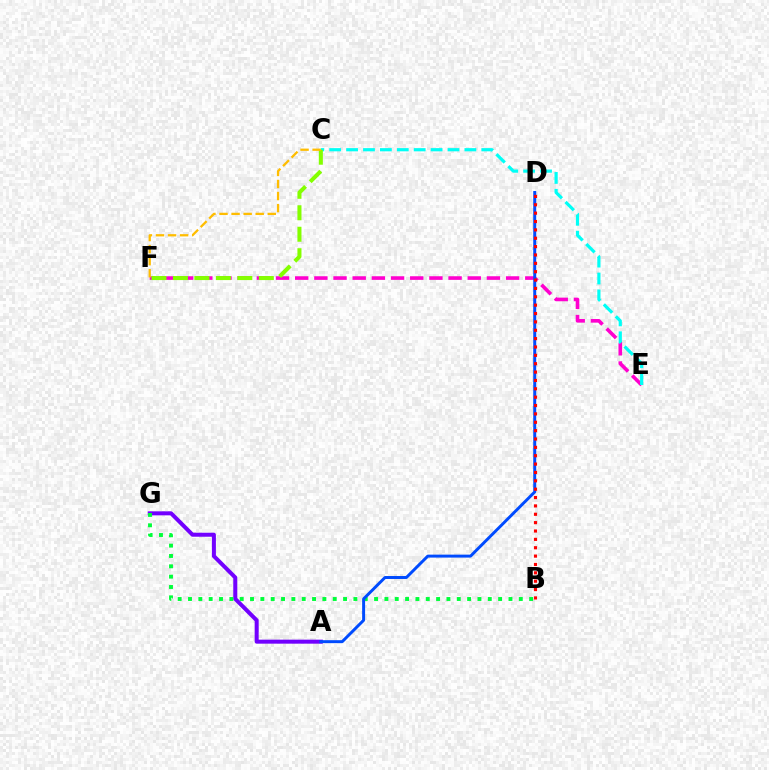{('A', 'G'): [{'color': '#7200ff', 'line_style': 'solid', 'thickness': 2.89}], ('B', 'G'): [{'color': '#00ff39', 'line_style': 'dotted', 'thickness': 2.81}], ('E', 'F'): [{'color': '#ff00cf', 'line_style': 'dashed', 'thickness': 2.6}], ('C', 'E'): [{'color': '#00fff6', 'line_style': 'dashed', 'thickness': 2.3}], ('C', 'F'): [{'color': '#84ff00', 'line_style': 'dashed', 'thickness': 2.92}, {'color': '#ffbd00', 'line_style': 'dashed', 'thickness': 1.64}], ('A', 'D'): [{'color': '#004bff', 'line_style': 'solid', 'thickness': 2.13}], ('B', 'D'): [{'color': '#ff0000', 'line_style': 'dotted', 'thickness': 2.27}]}